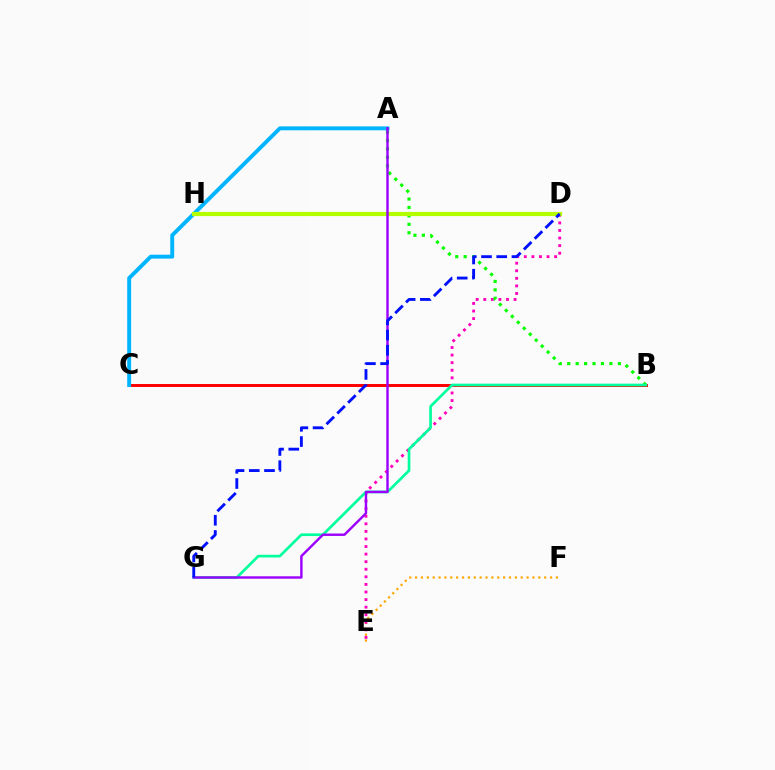{('E', 'F'): [{'color': '#ffa500', 'line_style': 'dotted', 'thickness': 1.59}], ('B', 'C'): [{'color': '#ff0000', 'line_style': 'solid', 'thickness': 2.13}], ('D', 'E'): [{'color': '#ff00bd', 'line_style': 'dotted', 'thickness': 2.06}], ('A', 'B'): [{'color': '#08ff00', 'line_style': 'dotted', 'thickness': 2.29}], ('A', 'C'): [{'color': '#00b5ff', 'line_style': 'solid', 'thickness': 2.82}], ('D', 'H'): [{'color': '#b3ff00', 'line_style': 'solid', 'thickness': 2.99}], ('B', 'G'): [{'color': '#00ff9d', 'line_style': 'solid', 'thickness': 1.93}], ('A', 'G'): [{'color': '#9b00ff', 'line_style': 'solid', 'thickness': 1.74}], ('D', 'G'): [{'color': '#0010ff', 'line_style': 'dashed', 'thickness': 2.07}]}